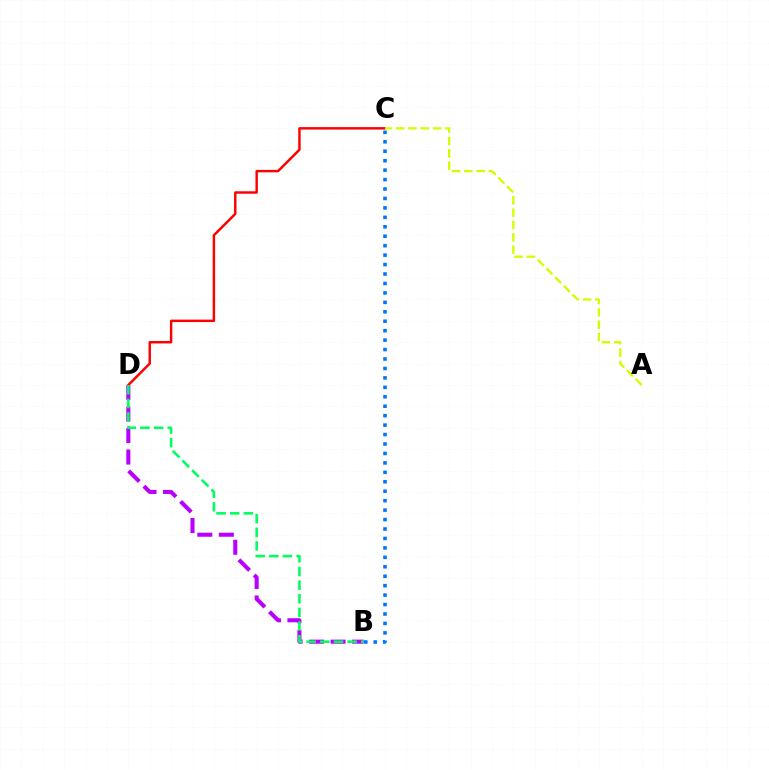{('C', 'D'): [{'color': '#ff0000', 'line_style': 'solid', 'thickness': 1.77}], ('B', 'D'): [{'color': '#b900ff', 'line_style': 'dashed', 'thickness': 2.92}, {'color': '#00ff5c', 'line_style': 'dashed', 'thickness': 1.86}], ('A', 'C'): [{'color': '#d1ff00', 'line_style': 'dashed', 'thickness': 1.67}], ('B', 'C'): [{'color': '#0074ff', 'line_style': 'dotted', 'thickness': 2.57}]}